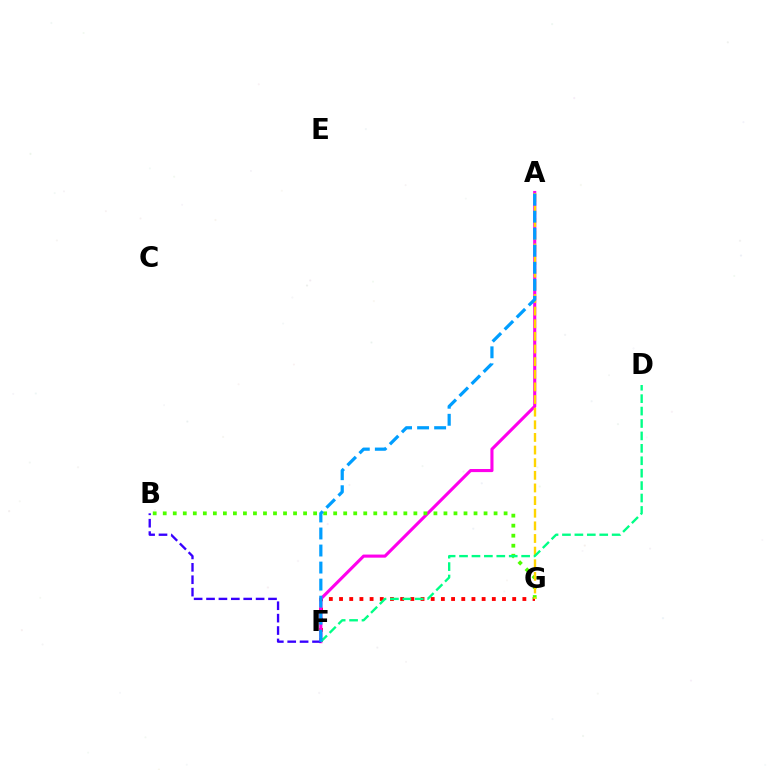{('F', 'G'): [{'color': '#ff0000', 'line_style': 'dotted', 'thickness': 2.77}], ('A', 'F'): [{'color': '#ff00ed', 'line_style': 'solid', 'thickness': 2.23}, {'color': '#009eff', 'line_style': 'dashed', 'thickness': 2.31}], ('B', 'G'): [{'color': '#4fff00', 'line_style': 'dotted', 'thickness': 2.72}], ('A', 'G'): [{'color': '#ffd500', 'line_style': 'dashed', 'thickness': 1.72}], ('B', 'F'): [{'color': '#3700ff', 'line_style': 'dashed', 'thickness': 1.68}], ('D', 'F'): [{'color': '#00ff86', 'line_style': 'dashed', 'thickness': 1.69}]}